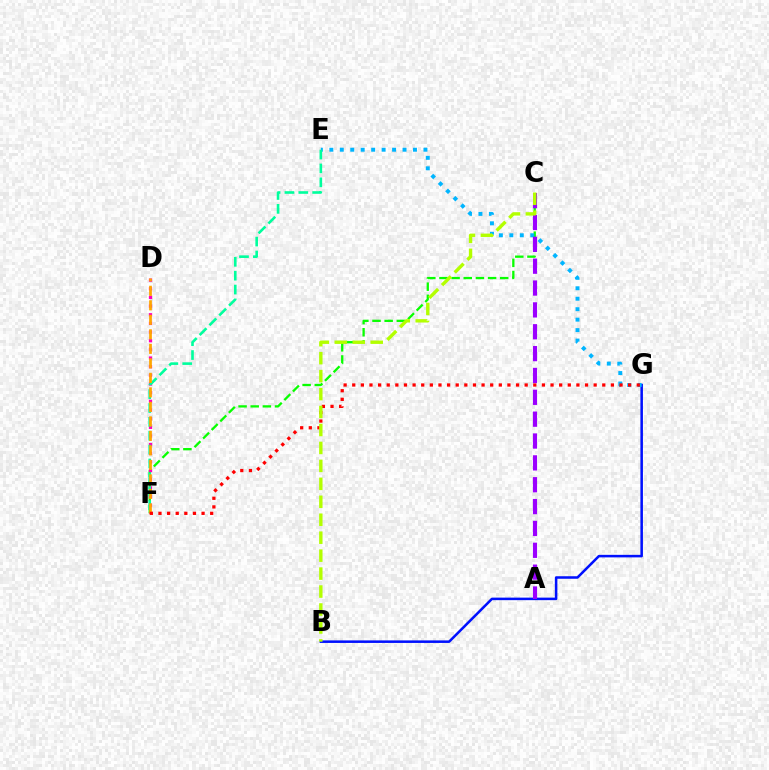{('B', 'G'): [{'color': '#0010ff', 'line_style': 'solid', 'thickness': 1.82}], ('C', 'F'): [{'color': '#08ff00', 'line_style': 'dashed', 'thickness': 1.65}], ('D', 'F'): [{'color': '#ff00bd', 'line_style': 'dotted', 'thickness': 2.35}, {'color': '#ffa500', 'line_style': 'dashed', 'thickness': 1.97}], ('E', 'G'): [{'color': '#00b5ff', 'line_style': 'dotted', 'thickness': 2.84}], ('E', 'F'): [{'color': '#00ff9d', 'line_style': 'dashed', 'thickness': 1.88}], ('A', 'C'): [{'color': '#9b00ff', 'line_style': 'dashed', 'thickness': 2.97}], ('F', 'G'): [{'color': '#ff0000', 'line_style': 'dotted', 'thickness': 2.34}], ('B', 'C'): [{'color': '#b3ff00', 'line_style': 'dashed', 'thickness': 2.44}]}